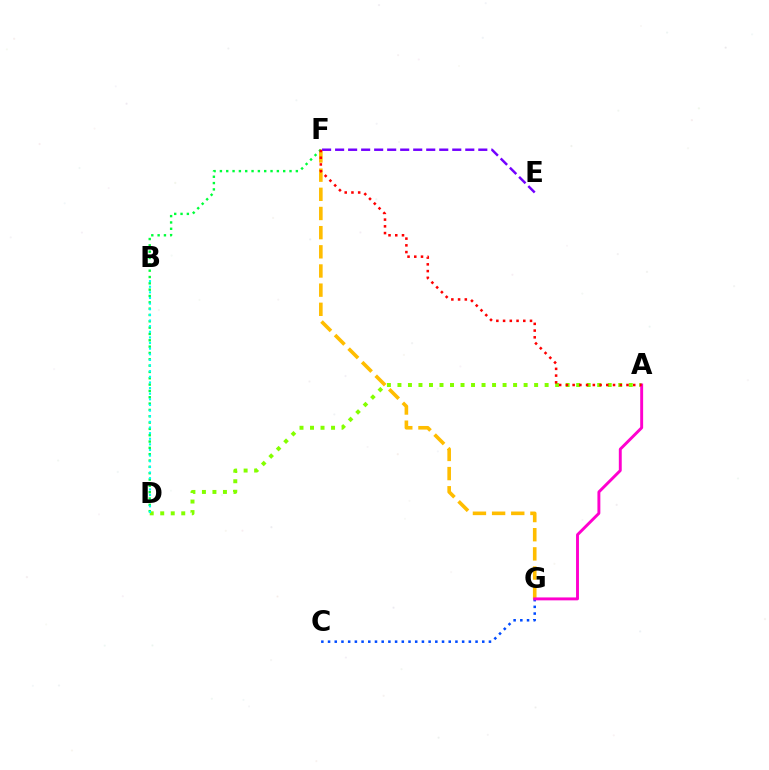{('F', 'G'): [{'color': '#ffbd00', 'line_style': 'dashed', 'thickness': 2.6}], ('C', 'G'): [{'color': '#004bff', 'line_style': 'dotted', 'thickness': 1.82}], ('D', 'F'): [{'color': '#00ff39', 'line_style': 'dotted', 'thickness': 1.72}], ('A', 'D'): [{'color': '#84ff00', 'line_style': 'dotted', 'thickness': 2.86}], ('A', 'G'): [{'color': '#ff00cf', 'line_style': 'solid', 'thickness': 2.1}], ('B', 'D'): [{'color': '#00fff6', 'line_style': 'dotted', 'thickness': 1.53}], ('E', 'F'): [{'color': '#7200ff', 'line_style': 'dashed', 'thickness': 1.77}], ('A', 'F'): [{'color': '#ff0000', 'line_style': 'dotted', 'thickness': 1.83}]}